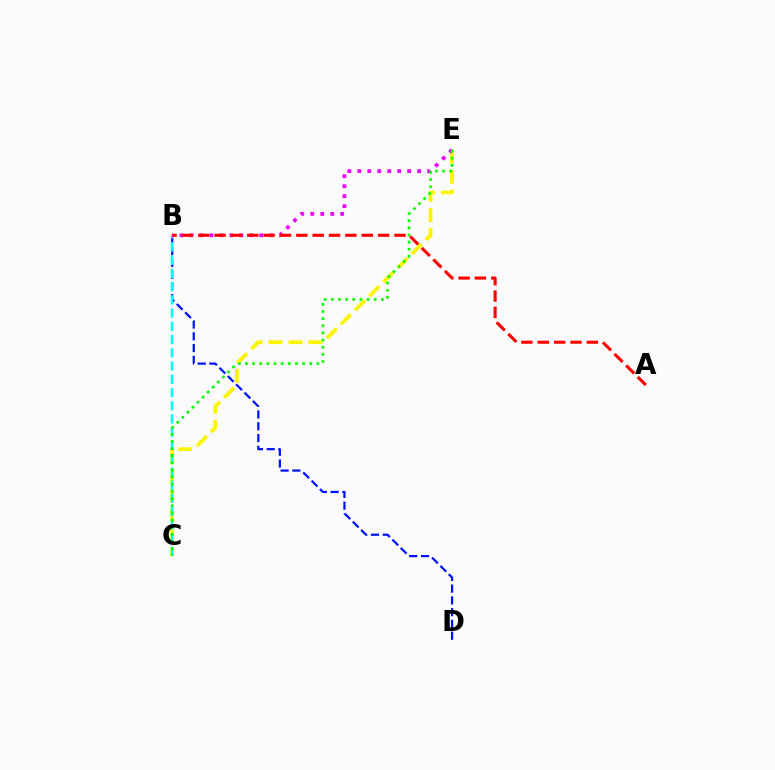{('B', 'D'): [{'color': '#0010ff', 'line_style': 'dashed', 'thickness': 1.6}], ('C', 'E'): [{'color': '#fcf500', 'line_style': 'dashed', 'thickness': 2.71}, {'color': '#08ff00', 'line_style': 'dotted', 'thickness': 1.94}], ('B', 'C'): [{'color': '#00fff6', 'line_style': 'dashed', 'thickness': 1.8}], ('B', 'E'): [{'color': '#ee00ff', 'line_style': 'dotted', 'thickness': 2.71}], ('A', 'B'): [{'color': '#ff0000', 'line_style': 'dashed', 'thickness': 2.22}]}